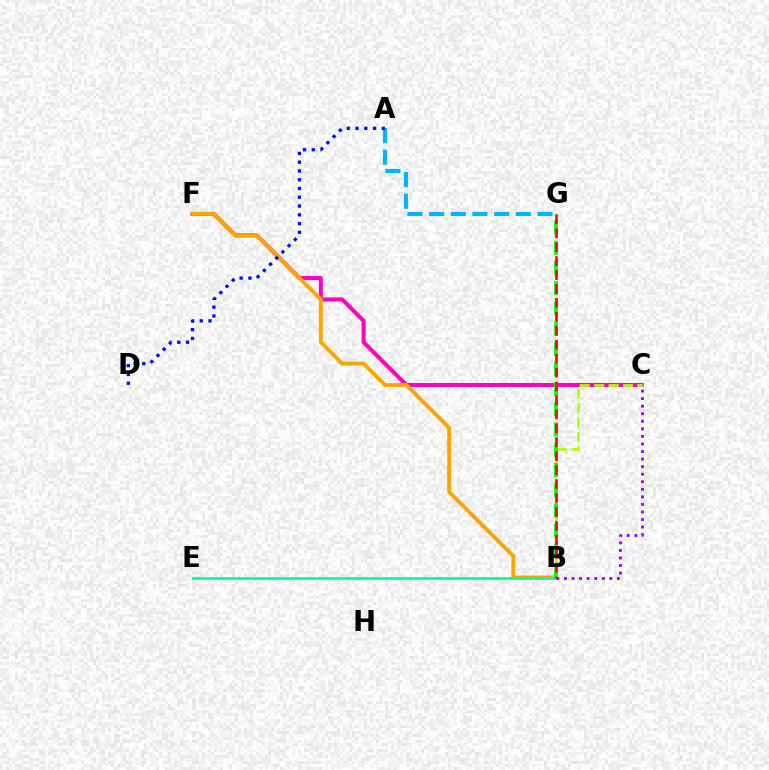{('C', 'F'): [{'color': '#ff00bd', 'line_style': 'solid', 'thickness': 2.9}], ('B', 'C'): [{'color': '#b3ff00', 'line_style': 'dashed', 'thickness': 1.96}, {'color': '#9b00ff', 'line_style': 'dotted', 'thickness': 2.05}], ('B', 'F'): [{'color': '#ffa500', 'line_style': 'solid', 'thickness': 2.82}], ('B', 'E'): [{'color': '#00ff9d', 'line_style': 'solid', 'thickness': 1.93}], ('A', 'G'): [{'color': '#00b5ff', 'line_style': 'dashed', 'thickness': 2.94}], ('A', 'D'): [{'color': '#0010ff', 'line_style': 'dotted', 'thickness': 2.38}], ('B', 'G'): [{'color': '#08ff00', 'line_style': 'dashed', 'thickness': 2.74}, {'color': '#ff0000', 'line_style': 'dashed', 'thickness': 1.89}]}